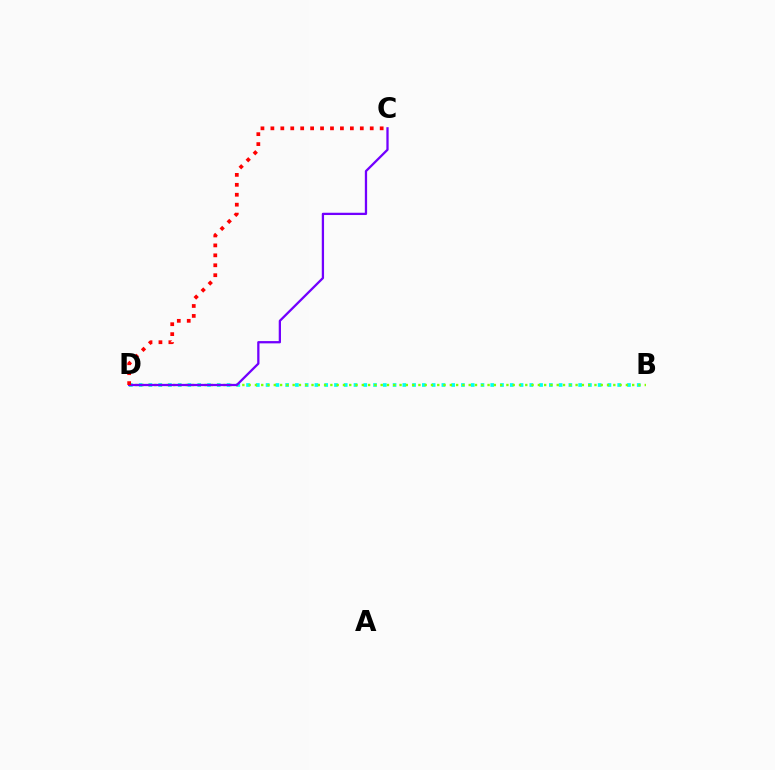{('B', 'D'): [{'color': '#00fff6', 'line_style': 'dotted', 'thickness': 2.65}, {'color': '#84ff00', 'line_style': 'dotted', 'thickness': 1.71}], ('C', 'D'): [{'color': '#7200ff', 'line_style': 'solid', 'thickness': 1.64}, {'color': '#ff0000', 'line_style': 'dotted', 'thickness': 2.7}]}